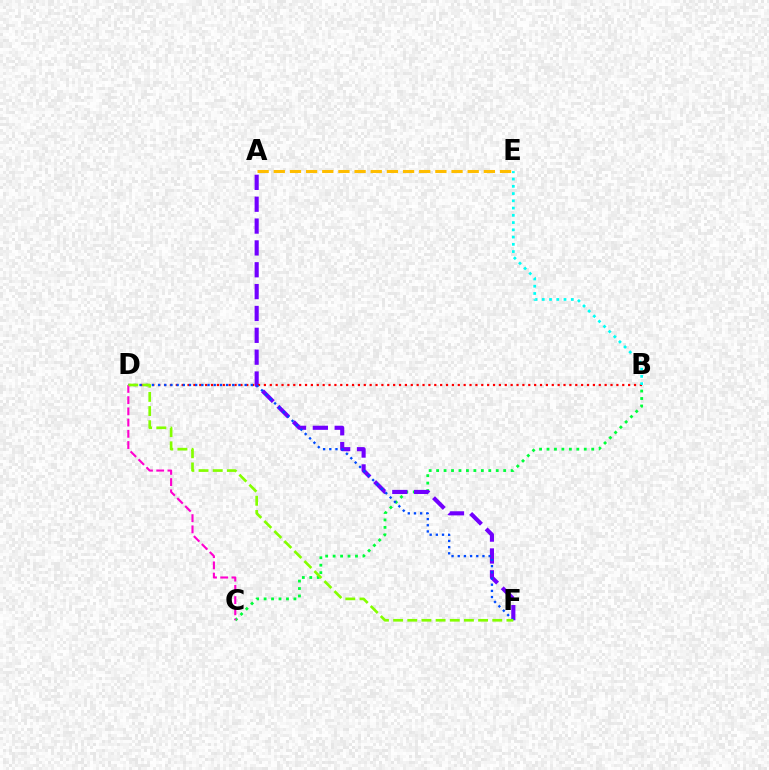{('A', 'E'): [{'color': '#ffbd00', 'line_style': 'dashed', 'thickness': 2.2}], ('B', 'C'): [{'color': '#00ff39', 'line_style': 'dotted', 'thickness': 2.03}], ('A', 'F'): [{'color': '#7200ff', 'line_style': 'dashed', 'thickness': 2.97}], ('B', 'D'): [{'color': '#ff0000', 'line_style': 'dotted', 'thickness': 1.6}], ('B', 'E'): [{'color': '#00fff6', 'line_style': 'dotted', 'thickness': 1.97}], ('D', 'F'): [{'color': '#004bff', 'line_style': 'dotted', 'thickness': 1.68}, {'color': '#84ff00', 'line_style': 'dashed', 'thickness': 1.92}], ('C', 'D'): [{'color': '#ff00cf', 'line_style': 'dashed', 'thickness': 1.52}]}